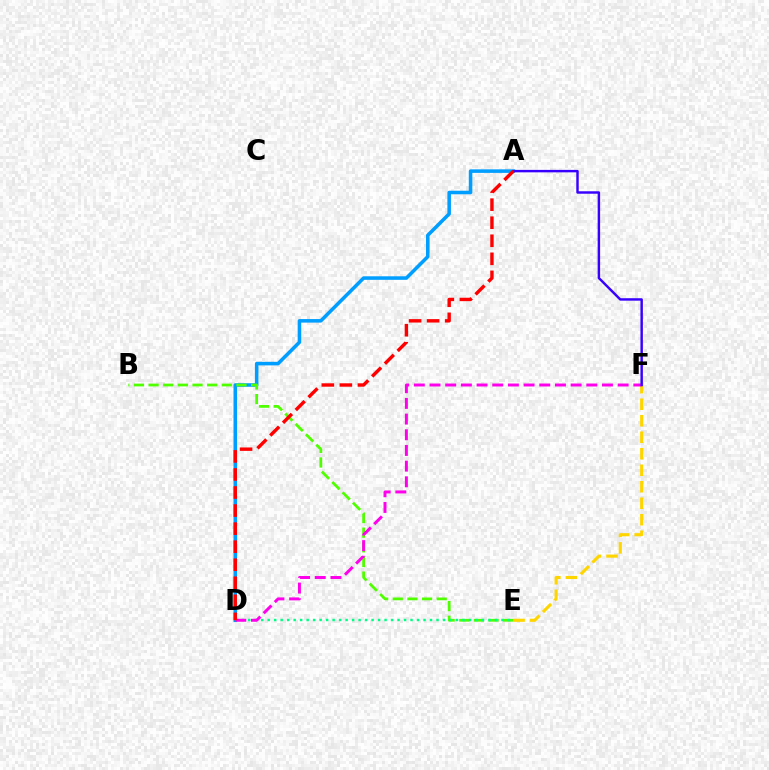{('A', 'D'): [{'color': '#009eff', 'line_style': 'solid', 'thickness': 2.55}, {'color': '#ff0000', 'line_style': 'dashed', 'thickness': 2.45}], ('E', 'F'): [{'color': '#ffd500', 'line_style': 'dashed', 'thickness': 2.24}], ('B', 'E'): [{'color': '#4fff00', 'line_style': 'dashed', 'thickness': 1.99}], ('D', 'E'): [{'color': '#00ff86', 'line_style': 'dotted', 'thickness': 1.76}], ('D', 'F'): [{'color': '#ff00ed', 'line_style': 'dashed', 'thickness': 2.13}], ('A', 'F'): [{'color': '#3700ff', 'line_style': 'solid', 'thickness': 1.76}]}